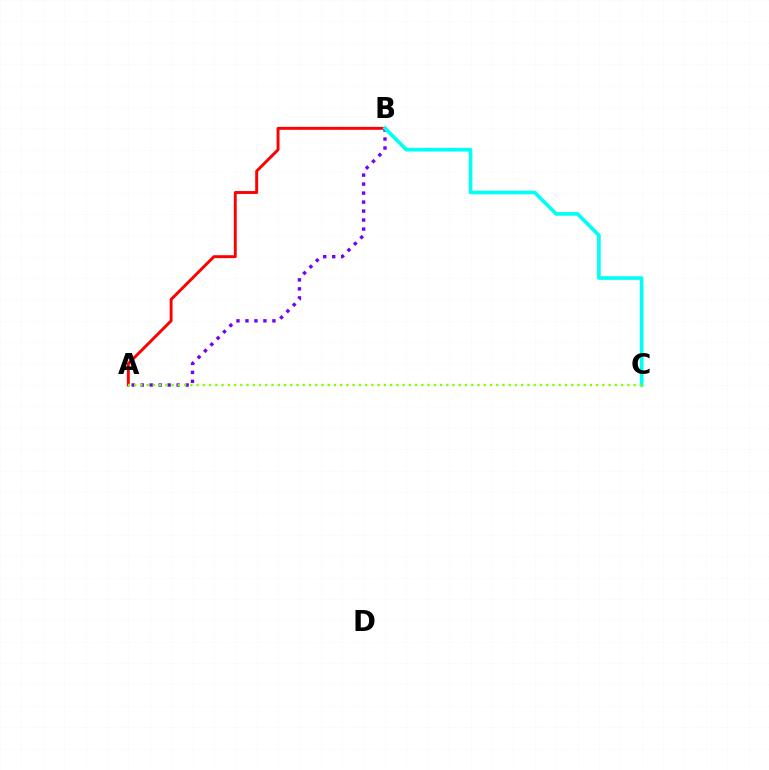{('A', 'B'): [{'color': '#7200ff', 'line_style': 'dotted', 'thickness': 2.44}, {'color': '#ff0000', 'line_style': 'solid', 'thickness': 2.11}], ('B', 'C'): [{'color': '#00fff6', 'line_style': 'solid', 'thickness': 2.63}], ('A', 'C'): [{'color': '#84ff00', 'line_style': 'dotted', 'thickness': 1.7}]}